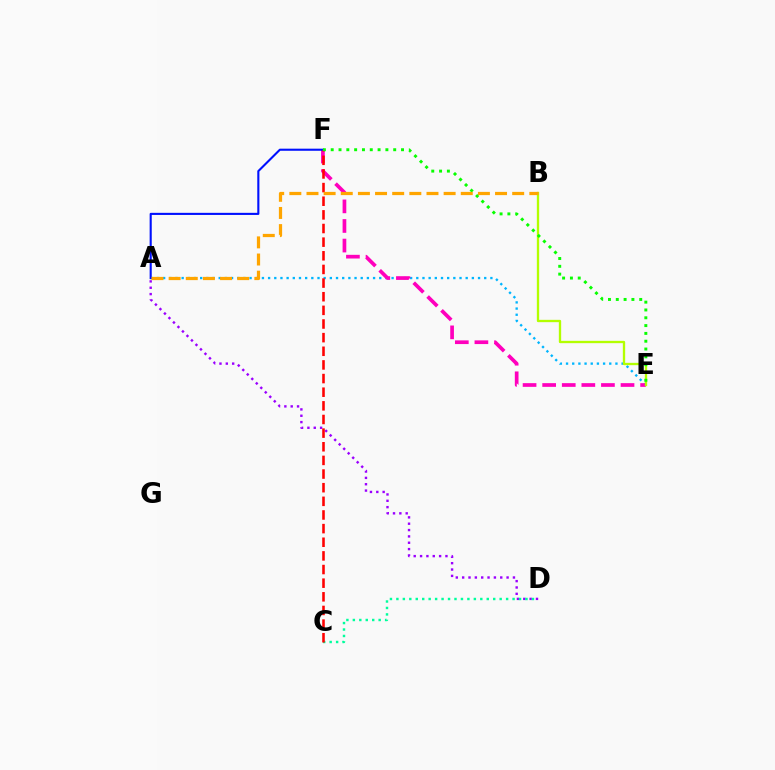{('A', 'E'): [{'color': '#00b5ff', 'line_style': 'dotted', 'thickness': 1.68}], ('A', 'D'): [{'color': '#9b00ff', 'line_style': 'dotted', 'thickness': 1.72}], ('E', 'F'): [{'color': '#ff00bd', 'line_style': 'dashed', 'thickness': 2.66}, {'color': '#08ff00', 'line_style': 'dotted', 'thickness': 2.12}], ('A', 'F'): [{'color': '#0010ff', 'line_style': 'solid', 'thickness': 1.51}], ('C', 'D'): [{'color': '#00ff9d', 'line_style': 'dotted', 'thickness': 1.75}], ('B', 'E'): [{'color': '#b3ff00', 'line_style': 'solid', 'thickness': 1.67}], ('C', 'F'): [{'color': '#ff0000', 'line_style': 'dashed', 'thickness': 1.85}], ('A', 'B'): [{'color': '#ffa500', 'line_style': 'dashed', 'thickness': 2.33}]}